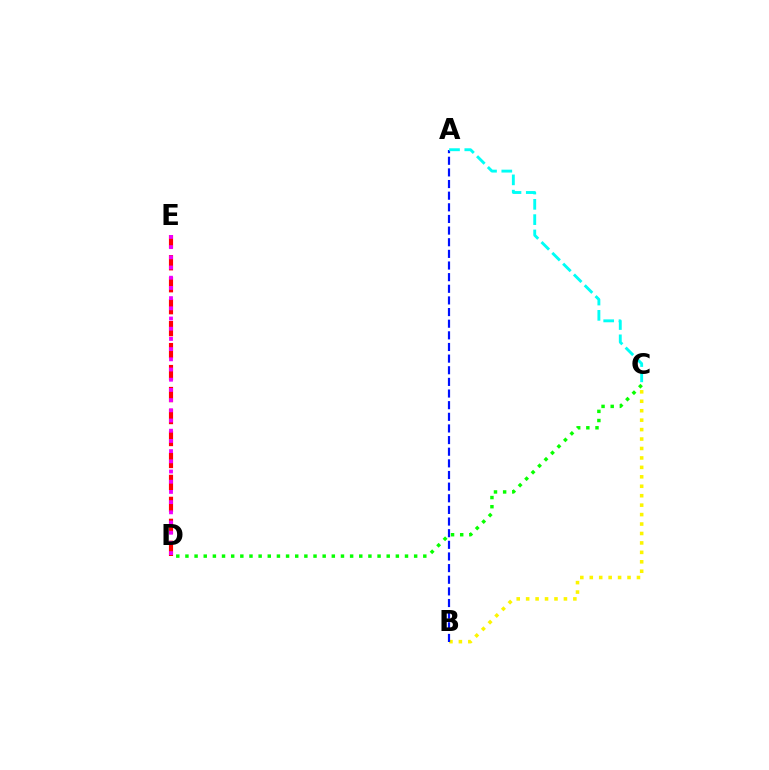{('B', 'C'): [{'color': '#fcf500', 'line_style': 'dotted', 'thickness': 2.57}], ('D', 'E'): [{'color': '#ff0000', 'line_style': 'dashed', 'thickness': 2.98}, {'color': '#ee00ff', 'line_style': 'dotted', 'thickness': 2.77}], ('A', 'B'): [{'color': '#0010ff', 'line_style': 'dashed', 'thickness': 1.58}], ('A', 'C'): [{'color': '#00fff6', 'line_style': 'dashed', 'thickness': 2.08}], ('C', 'D'): [{'color': '#08ff00', 'line_style': 'dotted', 'thickness': 2.49}]}